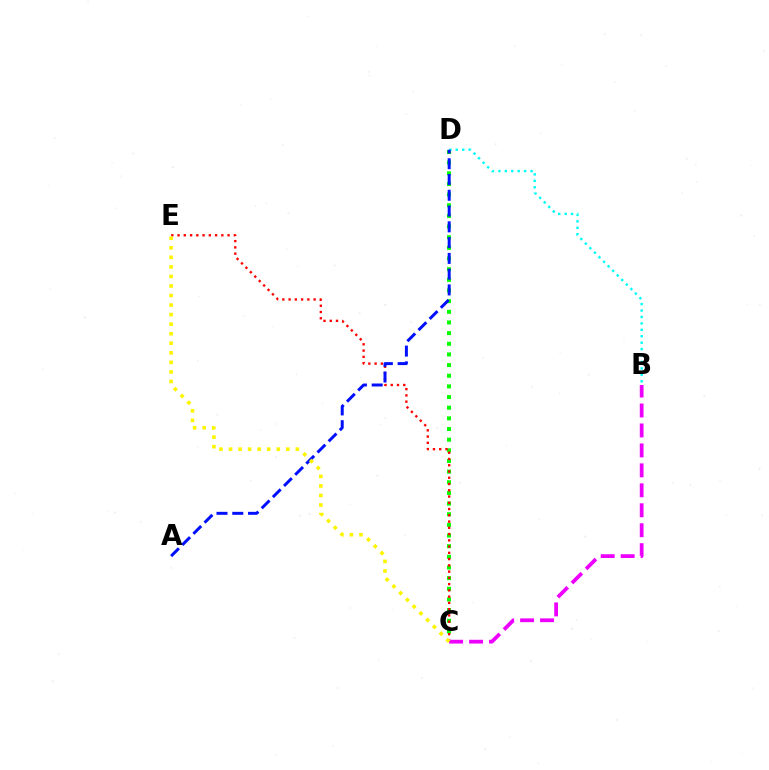{('C', 'D'): [{'color': '#08ff00', 'line_style': 'dotted', 'thickness': 2.89}], ('B', 'D'): [{'color': '#00fff6', 'line_style': 'dotted', 'thickness': 1.75}], ('C', 'E'): [{'color': '#ff0000', 'line_style': 'dotted', 'thickness': 1.7}, {'color': '#fcf500', 'line_style': 'dotted', 'thickness': 2.59}], ('A', 'D'): [{'color': '#0010ff', 'line_style': 'dashed', 'thickness': 2.14}], ('B', 'C'): [{'color': '#ee00ff', 'line_style': 'dashed', 'thickness': 2.71}]}